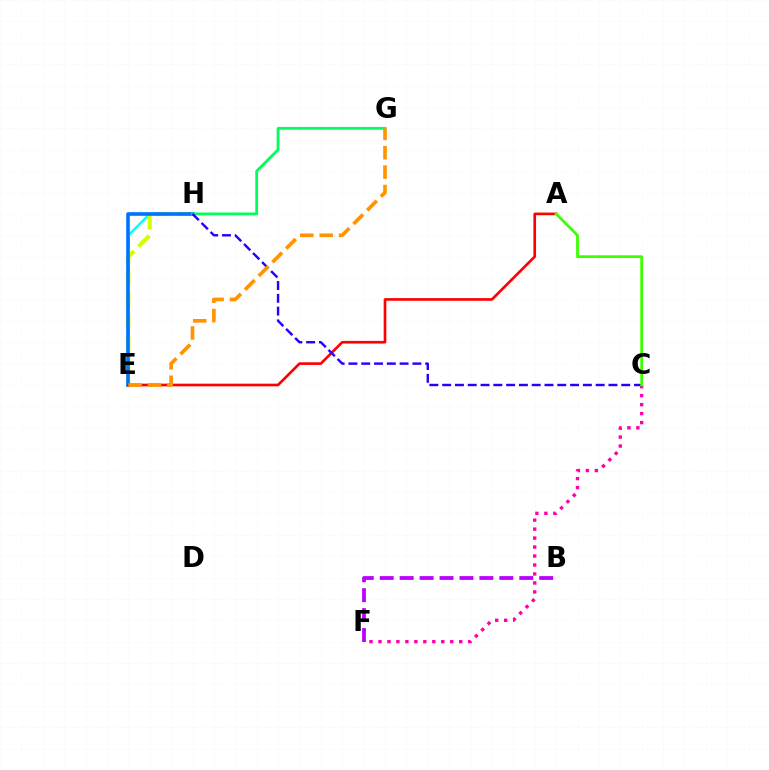{('C', 'F'): [{'color': '#ff00ac', 'line_style': 'dotted', 'thickness': 2.44}], ('E', 'H'): [{'color': '#00fff6', 'line_style': 'solid', 'thickness': 1.71}, {'color': '#d1ff00', 'line_style': 'dashed', 'thickness': 2.94}, {'color': '#0074ff', 'line_style': 'solid', 'thickness': 2.62}], ('B', 'F'): [{'color': '#b900ff', 'line_style': 'dashed', 'thickness': 2.71}], ('G', 'H'): [{'color': '#00ff5c', 'line_style': 'solid', 'thickness': 2.02}], ('A', 'E'): [{'color': '#ff0000', 'line_style': 'solid', 'thickness': 1.91}], ('C', 'H'): [{'color': '#2500ff', 'line_style': 'dashed', 'thickness': 1.74}], ('A', 'C'): [{'color': '#3dff00', 'line_style': 'solid', 'thickness': 2.0}], ('E', 'G'): [{'color': '#ff9400', 'line_style': 'dashed', 'thickness': 2.63}]}